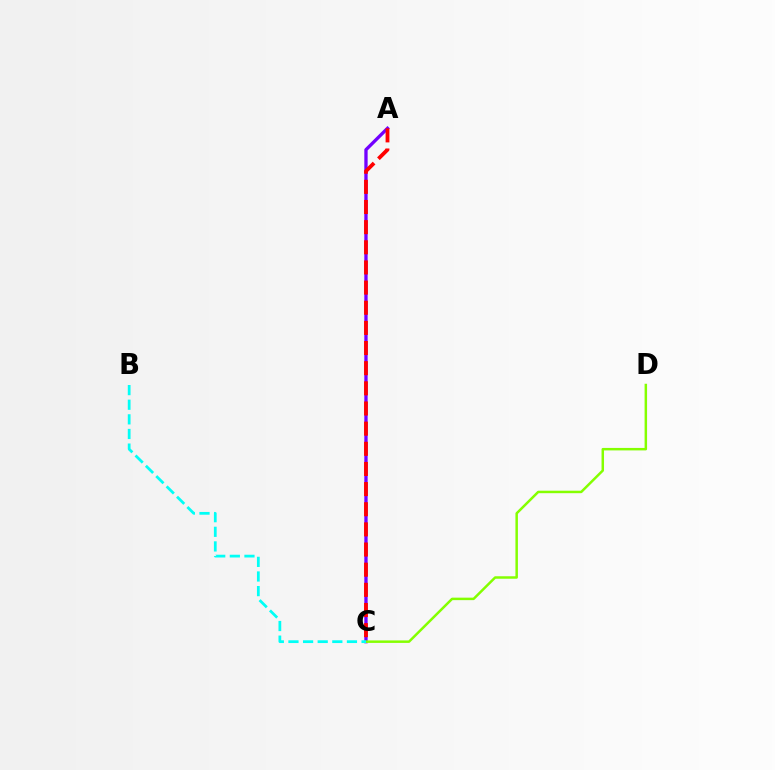{('A', 'C'): [{'color': '#7200ff', 'line_style': 'solid', 'thickness': 2.39}, {'color': '#ff0000', 'line_style': 'dashed', 'thickness': 2.74}], ('C', 'D'): [{'color': '#84ff00', 'line_style': 'solid', 'thickness': 1.79}], ('B', 'C'): [{'color': '#00fff6', 'line_style': 'dashed', 'thickness': 1.99}]}